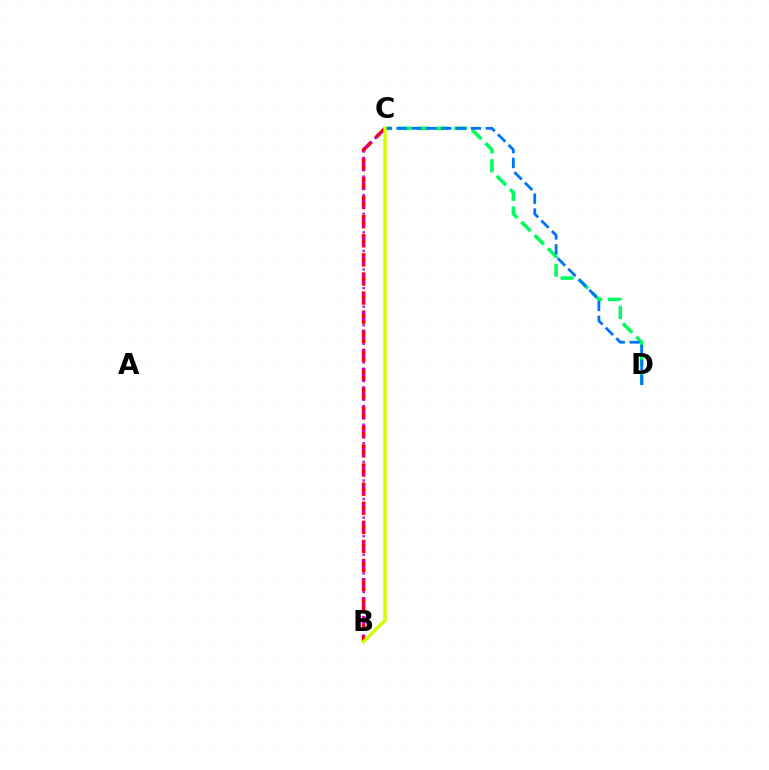{('B', 'C'): [{'color': '#ff0000', 'line_style': 'dashed', 'thickness': 2.6}, {'color': '#b900ff', 'line_style': 'dotted', 'thickness': 1.69}, {'color': '#d1ff00', 'line_style': 'solid', 'thickness': 2.48}], ('C', 'D'): [{'color': '#00ff5c', 'line_style': 'dashed', 'thickness': 2.55}, {'color': '#0074ff', 'line_style': 'dashed', 'thickness': 2.02}]}